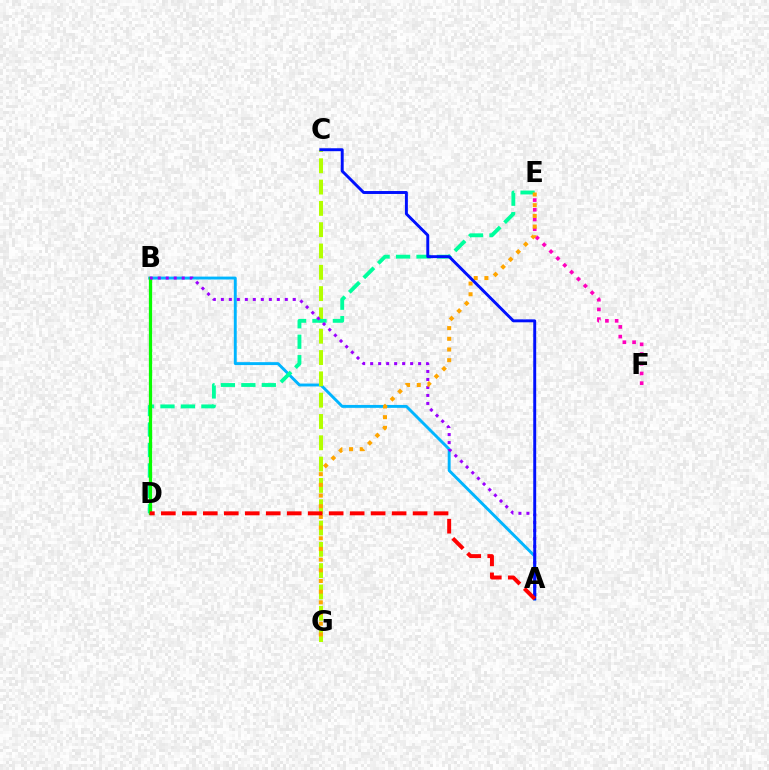{('A', 'B'): [{'color': '#00b5ff', 'line_style': 'solid', 'thickness': 2.09}, {'color': '#9b00ff', 'line_style': 'dotted', 'thickness': 2.17}], ('C', 'G'): [{'color': '#b3ff00', 'line_style': 'dashed', 'thickness': 2.89}], ('E', 'F'): [{'color': '#ff00bd', 'line_style': 'dotted', 'thickness': 2.64}], ('D', 'E'): [{'color': '#00ff9d', 'line_style': 'dashed', 'thickness': 2.78}], ('B', 'D'): [{'color': '#08ff00', 'line_style': 'solid', 'thickness': 2.34}], ('E', 'G'): [{'color': '#ffa500', 'line_style': 'dotted', 'thickness': 2.9}], ('A', 'C'): [{'color': '#0010ff', 'line_style': 'solid', 'thickness': 2.11}], ('A', 'D'): [{'color': '#ff0000', 'line_style': 'dashed', 'thickness': 2.85}]}